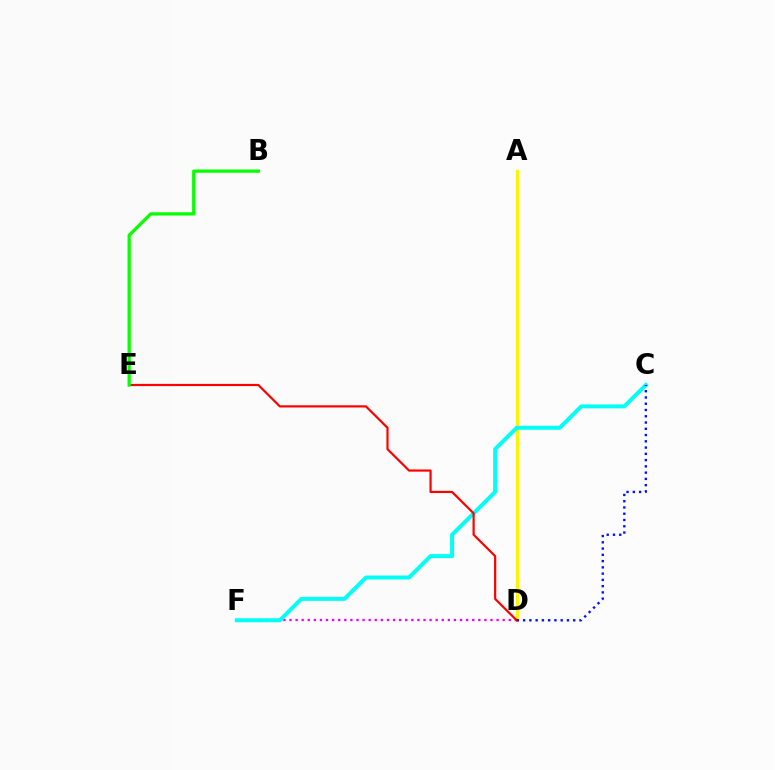{('A', 'D'): [{'color': '#fcf500', 'line_style': 'solid', 'thickness': 2.3}], ('D', 'F'): [{'color': '#ee00ff', 'line_style': 'dotted', 'thickness': 1.65}], ('C', 'F'): [{'color': '#00fff6', 'line_style': 'solid', 'thickness': 2.85}], ('D', 'E'): [{'color': '#ff0000', 'line_style': 'solid', 'thickness': 1.58}], ('C', 'D'): [{'color': '#0010ff', 'line_style': 'dotted', 'thickness': 1.7}], ('B', 'E'): [{'color': '#08ff00', 'line_style': 'solid', 'thickness': 2.35}]}